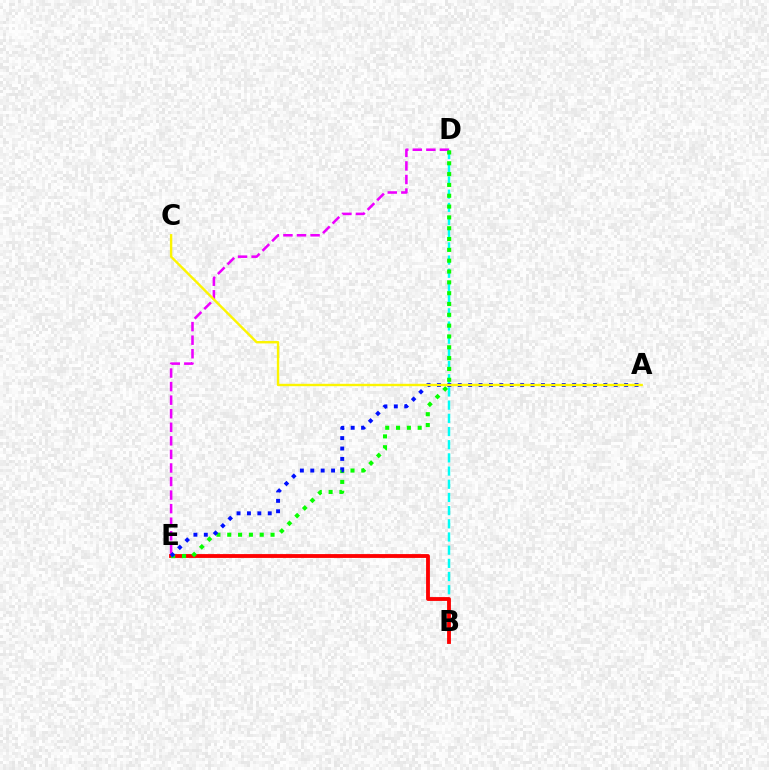{('B', 'D'): [{'color': '#00fff6', 'line_style': 'dashed', 'thickness': 1.79}], ('D', 'E'): [{'color': '#ee00ff', 'line_style': 'dashed', 'thickness': 1.84}, {'color': '#08ff00', 'line_style': 'dotted', 'thickness': 2.94}], ('B', 'E'): [{'color': '#ff0000', 'line_style': 'solid', 'thickness': 2.76}], ('A', 'E'): [{'color': '#0010ff', 'line_style': 'dotted', 'thickness': 2.83}], ('A', 'C'): [{'color': '#fcf500', 'line_style': 'solid', 'thickness': 1.73}]}